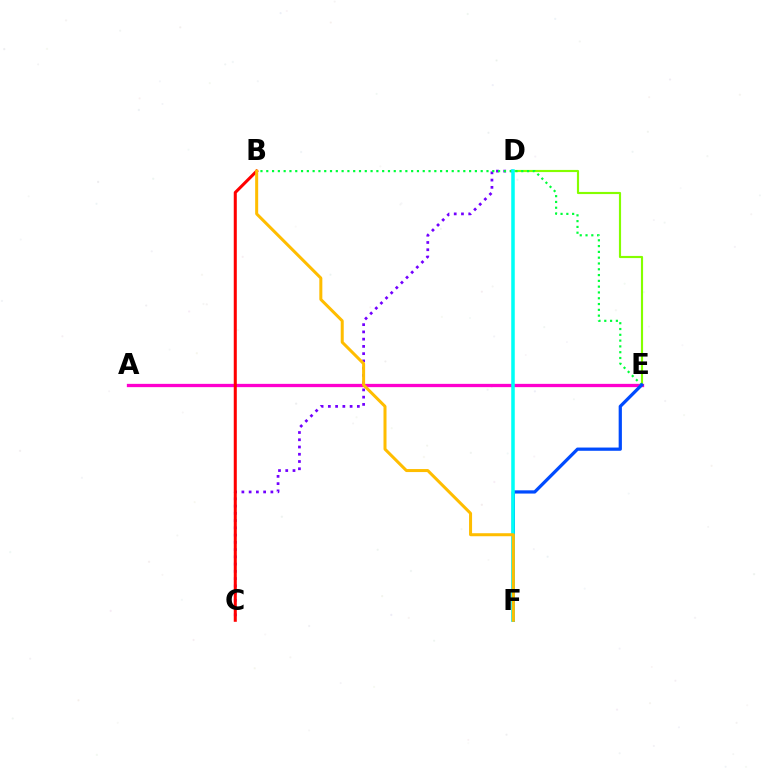{('A', 'E'): [{'color': '#ff00cf', 'line_style': 'solid', 'thickness': 2.37}], ('C', 'D'): [{'color': '#7200ff', 'line_style': 'dotted', 'thickness': 1.97}], ('D', 'E'): [{'color': '#84ff00', 'line_style': 'solid', 'thickness': 1.54}], ('B', 'E'): [{'color': '#00ff39', 'line_style': 'dotted', 'thickness': 1.57}], ('B', 'C'): [{'color': '#ff0000', 'line_style': 'solid', 'thickness': 2.19}], ('E', 'F'): [{'color': '#004bff', 'line_style': 'solid', 'thickness': 2.33}], ('D', 'F'): [{'color': '#00fff6', 'line_style': 'solid', 'thickness': 2.55}], ('B', 'F'): [{'color': '#ffbd00', 'line_style': 'solid', 'thickness': 2.17}]}